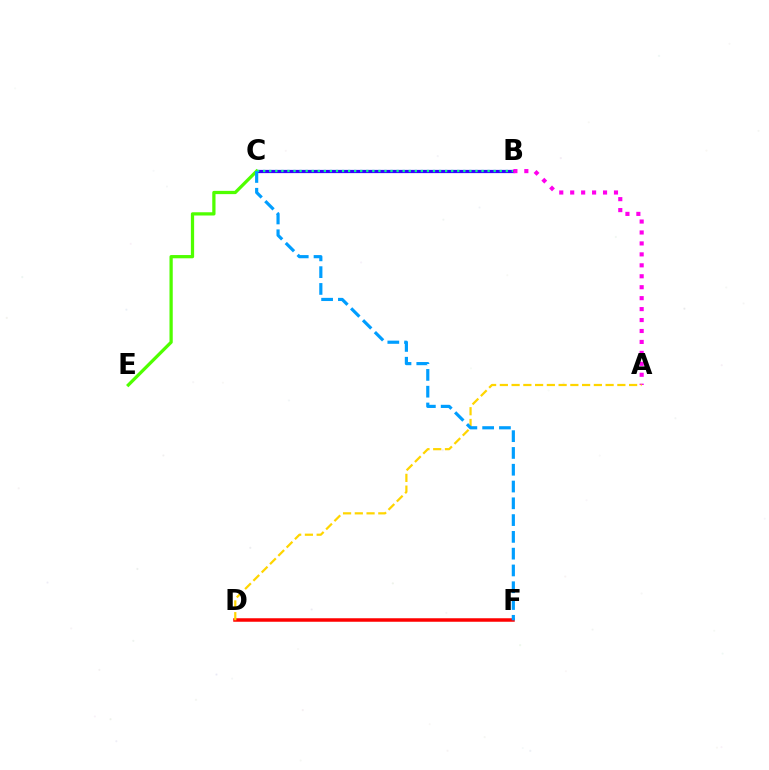{('D', 'F'): [{'color': '#ff0000', 'line_style': 'solid', 'thickness': 2.52}], ('B', 'C'): [{'color': '#3700ff', 'line_style': 'solid', 'thickness': 2.32}, {'color': '#00ff86', 'line_style': 'dotted', 'thickness': 1.65}], ('C', 'E'): [{'color': '#4fff00', 'line_style': 'solid', 'thickness': 2.34}], ('A', 'B'): [{'color': '#ff00ed', 'line_style': 'dotted', 'thickness': 2.97}], ('A', 'D'): [{'color': '#ffd500', 'line_style': 'dashed', 'thickness': 1.6}], ('C', 'F'): [{'color': '#009eff', 'line_style': 'dashed', 'thickness': 2.28}]}